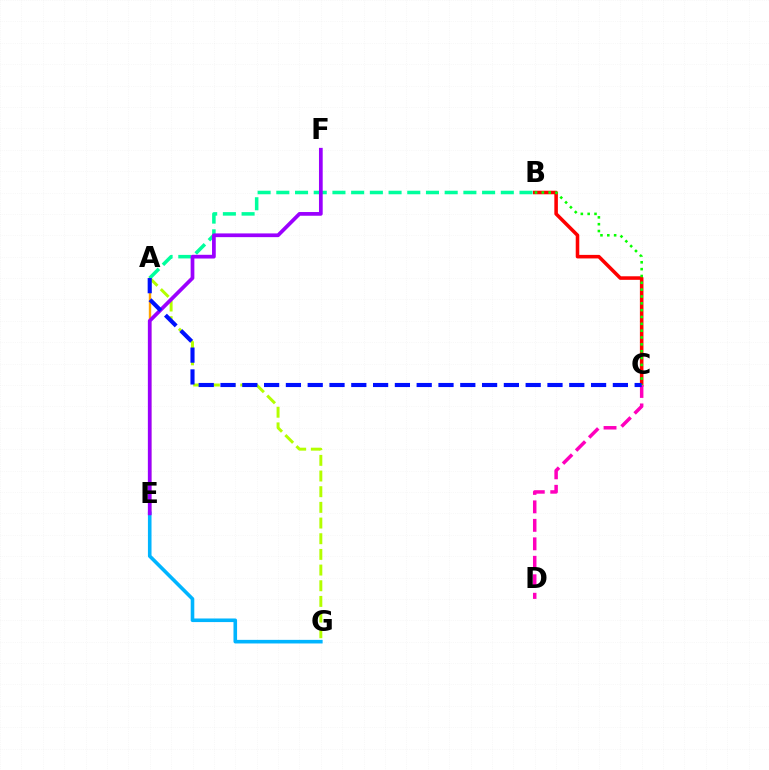{('A', 'E'): [{'color': '#ffa500', 'line_style': 'solid', 'thickness': 1.71}], ('B', 'C'): [{'color': '#ff0000', 'line_style': 'solid', 'thickness': 2.55}, {'color': '#08ff00', 'line_style': 'dotted', 'thickness': 1.86}], ('A', 'G'): [{'color': '#b3ff00', 'line_style': 'dashed', 'thickness': 2.13}], ('A', 'B'): [{'color': '#00ff9d', 'line_style': 'dashed', 'thickness': 2.54}], ('E', 'G'): [{'color': '#00b5ff', 'line_style': 'solid', 'thickness': 2.59}], ('E', 'F'): [{'color': '#9b00ff', 'line_style': 'solid', 'thickness': 2.68}], ('C', 'D'): [{'color': '#ff00bd', 'line_style': 'dashed', 'thickness': 2.51}], ('A', 'C'): [{'color': '#0010ff', 'line_style': 'dashed', 'thickness': 2.96}]}